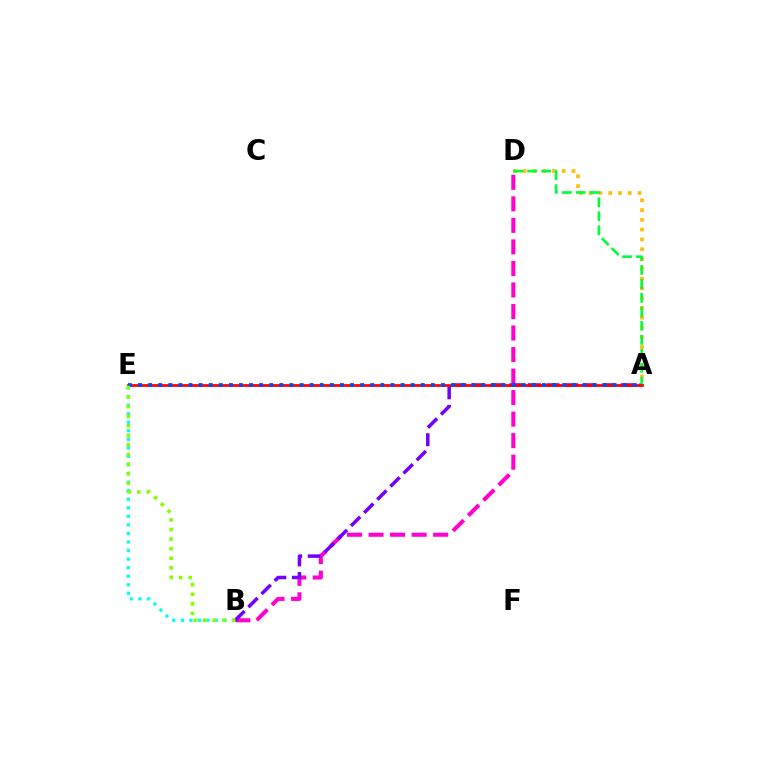{('B', 'D'): [{'color': '#ff00cf', 'line_style': 'dashed', 'thickness': 2.92}], ('B', 'E'): [{'color': '#00fff6', 'line_style': 'dotted', 'thickness': 2.32}, {'color': '#84ff00', 'line_style': 'dotted', 'thickness': 2.6}], ('A', 'B'): [{'color': '#7200ff', 'line_style': 'dashed', 'thickness': 2.53}], ('A', 'D'): [{'color': '#ffbd00', 'line_style': 'dotted', 'thickness': 2.66}, {'color': '#00ff39', 'line_style': 'dashed', 'thickness': 1.9}], ('A', 'E'): [{'color': '#ff0000', 'line_style': 'solid', 'thickness': 1.97}, {'color': '#004bff', 'line_style': 'dotted', 'thickness': 2.74}]}